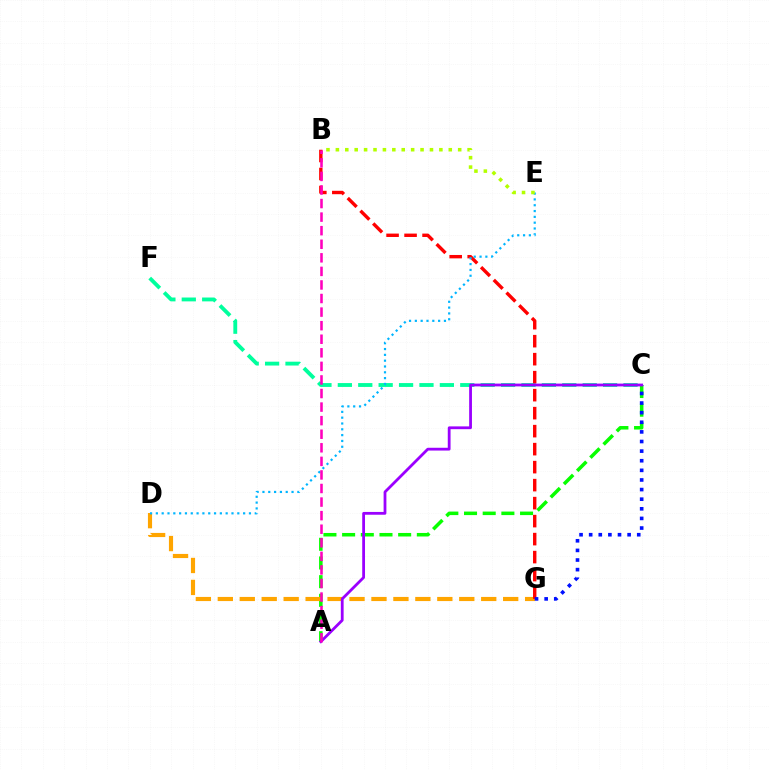{('A', 'C'): [{'color': '#08ff00', 'line_style': 'dashed', 'thickness': 2.54}, {'color': '#9b00ff', 'line_style': 'solid', 'thickness': 2.01}], ('C', 'F'): [{'color': '#00ff9d', 'line_style': 'dashed', 'thickness': 2.77}], ('D', 'G'): [{'color': '#ffa500', 'line_style': 'dashed', 'thickness': 2.98}], ('B', 'G'): [{'color': '#ff0000', 'line_style': 'dashed', 'thickness': 2.44}], ('D', 'E'): [{'color': '#00b5ff', 'line_style': 'dotted', 'thickness': 1.58}], ('C', 'G'): [{'color': '#0010ff', 'line_style': 'dotted', 'thickness': 2.61}], ('B', 'E'): [{'color': '#b3ff00', 'line_style': 'dotted', 'thickness': 2.56}], ('A', 'B'): [{'color': '#ff00bd', 'line_style': 'dashed', 'thickness': 1.84}]}